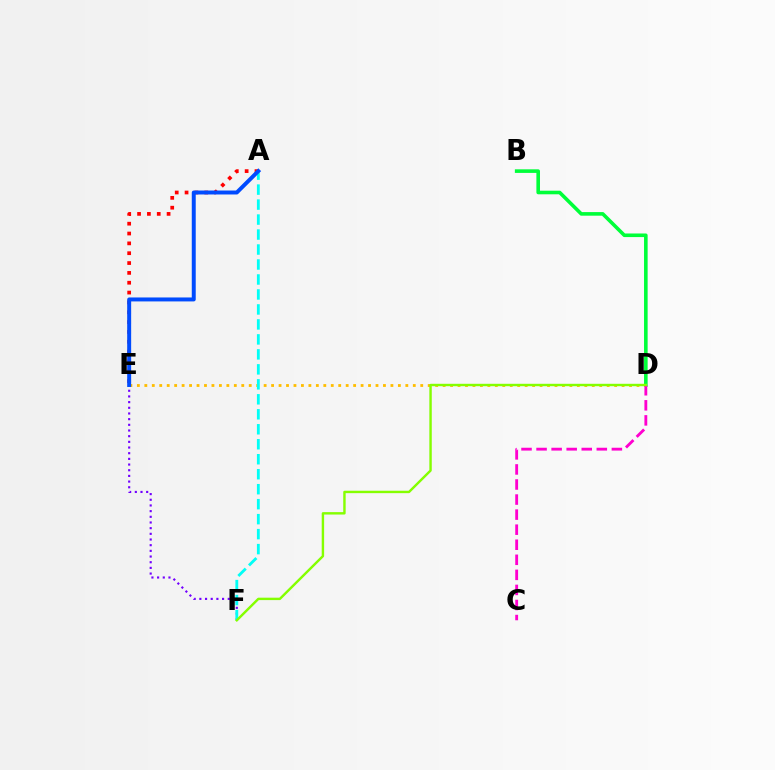{('E', 'F'): [{'color': '#7200ff', 'line_style': 'dotted', 'thickness': 1.54}], ('B', 'D'): [{'color': '#00ff39', 'line_style': 'solid', 'thickness': 2.59}], ('D', 'E'): [{'color': '#ffbd00', 'line_style': 'dotted', 'thickness': 2.03}], ('A', 'E'): [{'color': '#ff0000', 'line_style': 'dotted', 'thickness': 2.67}, {'color': '#004bff', 'line_style': 'solid', 'thickness': 2.85}], ('A', 'F'): [{'color': '#00fff6', 'line_style': 'dashed', 'thickness': 2.03}], ('C', 'D'): [{'color': '#ff00cf', 'line_style': 'dashed', 'thickness': 2.05}], ('D', 'F'): [{'color': '#84ff00', 'line_style': 'solid', 'thickness': 1.74}]}